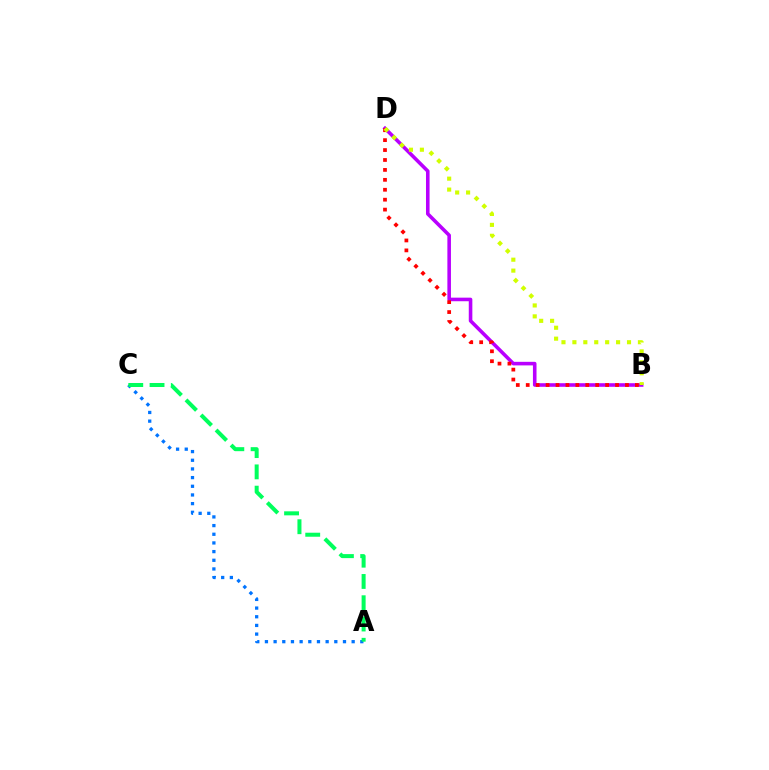{('A', 'C'): [{'color': '#0074ff', 'line_style': 'dotted', 'thickness': 2.36}, {'color': '#00ff5c', 'line_style': 'dashed', 'thickness': 2.89}], ('B', 'D'): [{'color': '#b900ff', 'line_style': 'solid', 'thickness': 2.57}, {'color': '#ff0000', 'line_style': 'dotted', 'thickness': 2.7}, {'color': '#d1ff00', 'line_style': 'dotted', 'thickness': 2.97}]}